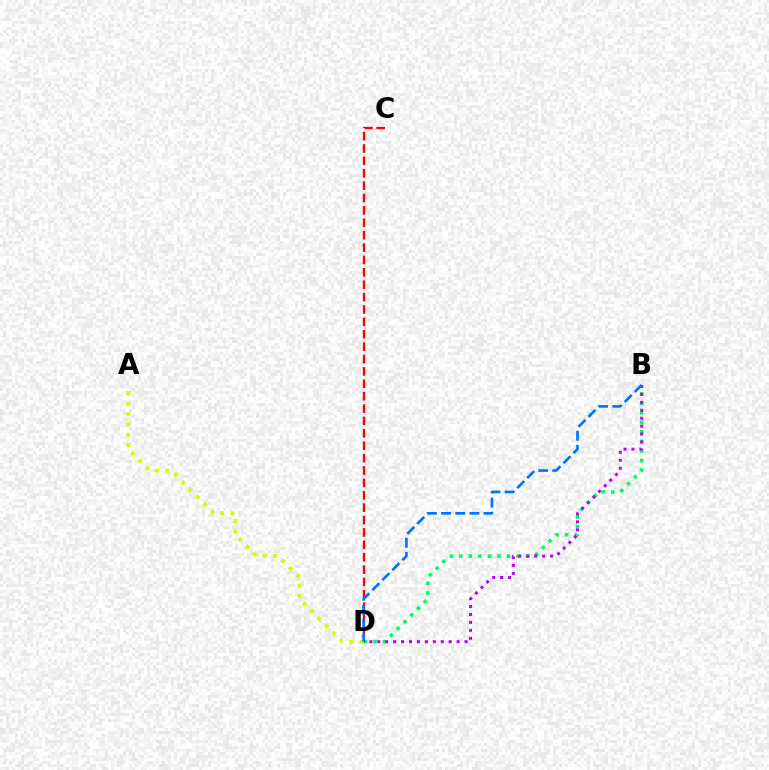{('B', 'D'): [{'color': '#00ff5c', 'line_style': 'dotted', 'thickness': 2.6}, {'color': '#b900ff', 'line_style': 'dotted', 'thickness': 2.15}, {'color': '#0074ff', 'line_style': 'dashed', 'thickness': 1.92}], ('C', 'D'): [{'color': '#ff0000', 'line_style': 'dashed', 'thickness': 1.68}], ('A', 'D'): [{'color': '#d1ff00', 'line_style': 'dotted', 'thickness': 2.82}]}